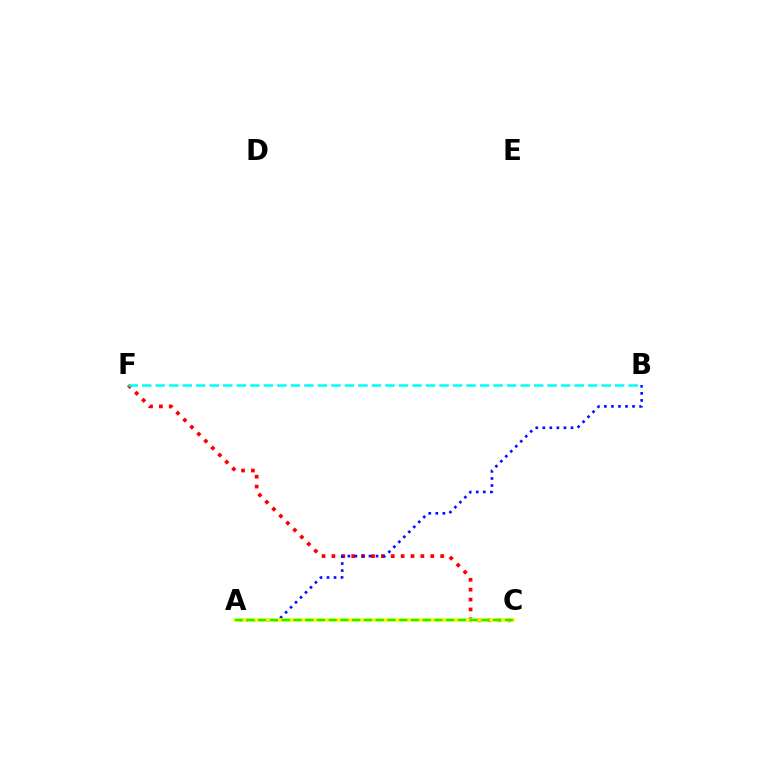{('C', 'F'): [{'color': '#ff0000', 'line_style': 'dotted', 'thickness': 2.69}], ('A', 'B'): [{'color': '#0010ff', 'line_style': 'dotted', 'thickness': 1.91}], ('B', 'F'): [{'color': '#00fff6', 'line_style': 'dashed', 'thickness': 1.84}], ('A', 'C'): [{'color': '#ee00ff', 'line_style': 'dotted', 'thickness': 1.67}, {'color': '#fcf500', 'line_style': 'solid', 'thickness': 2.53}, {'color': '#08ff00', 'line_style': 'dashed', 'thickness': 1.6}]}